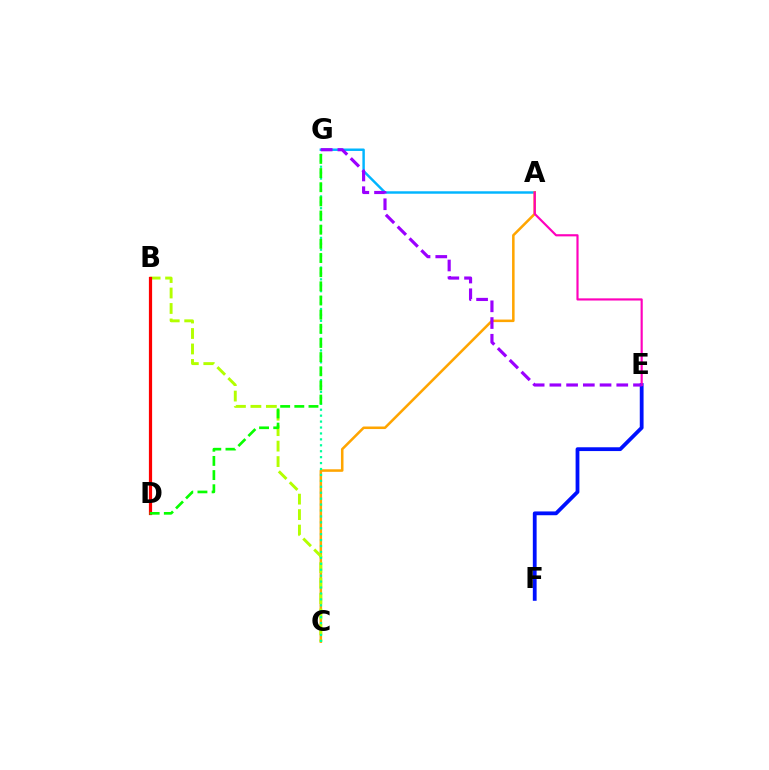{('A', 'G'): [{'color': '#00b5ff', 'line_style': 'solid', 'thickness': 1.76}], ('A', 'C'): [{'color': '#ffa500', 'line_style': 'solid', 'thickness': 1.83}], ('B', 'C'): [{'color': '#b3ff00', 'line_style': 'dashed', 'thickness': 2.1}], ('E', 'F'): [{'color': '#0010ff', 'line_style': 'solid', 'thickness': 2.73}], ('A', 'E'): [{'color': '#ff00bd', 'line_style': 'solid', 'thickness': 1.56}], ('C', 'G'): [{'color': '#00ff9d', 'line_style': 'dotted', 'thickness': 1.61}], ('E', 'G'): [{'color': '#9b00ff', 'line_style': 'dashed', 'thickness': 2.27}], ('B', 'D'): [{'color': '#ff0000', 'line_style': 'solid', 'thickness': 2.31}], ('D', 'G'): [{'color': '#08ff00', 'line_style': 'dashed', 'thickness': 1.92}]}